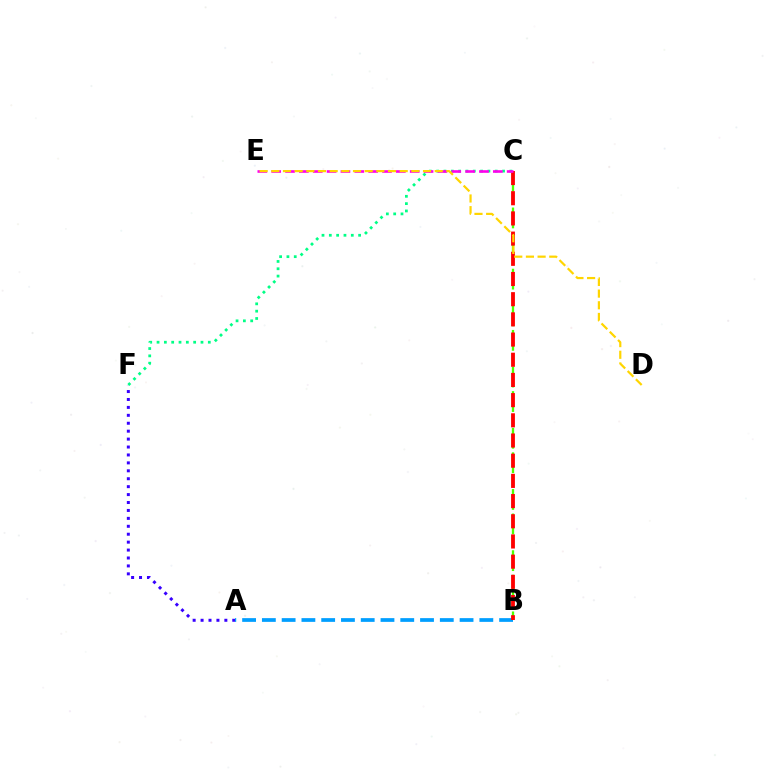{('A', 'F'): [{'color': '#3700ff', 'line_style': 'dotted', 'thickness': 2.15}], ('A', 'B'): [{'color': '#009eff', 'line_style': 'dashed', 'thickness': 2.69}], ('B', 'C'): [{'color': '#4fff00', 'line_style': 'dashed', 'thickness': 1.66}, {'color': '#ff0000', 'line_style': 'dashed', 'thickness': 2.74}], ('C', 'F'): [{'color': '#00ff86', 'line_style': 'dotted', 'thickness': 1.99}], ('C', 'E'): [{'color': '#ff00ed', 'line_style': 'dashed', 'thickness': 1.88}], ('D', 'E'): [{'color': '#ffd500', 'line_style': 'dashed', 'thickness': 1.59}]}